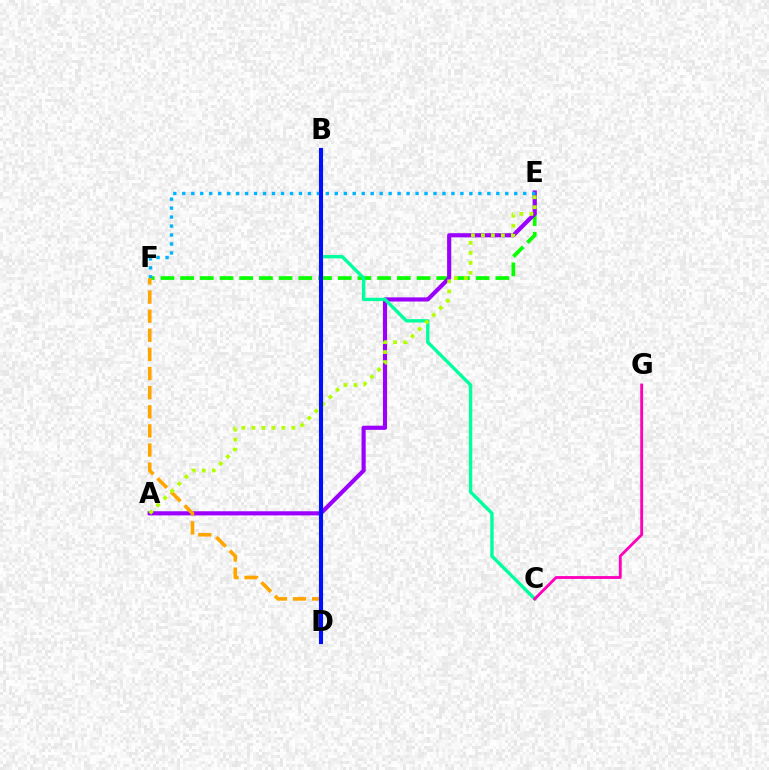{('B', 'D'): [{'color': '#ff0000', 'line_style': 'dotted', 'thickness': 2.9}, {'color': '#0010ff', 'line_style': 'solid', 'thickness': 2.95}], ('E', 'F'): [{'color': '#08ff00', 'line_style': 'dashed', 'thickness': 2.68}, {'color': '#00b5ff', 'line_style': 'dotted', 'thickness': 2.44}], ('A', 'E'): [{'color': '#9b00ff', 'line_style': 'solid', 'thickness': 2.98}, {'color': '#b3ff00', 'line_style': 'dotted', 'thickness': 2.71}], ('B', 'C'): [{'color': '#00ff9d', 'line_style': 'solid', 'thickness': 2.43}], ('D', 'F'): [{'color': '#ffa500', 'line_style': 'dashed', 'thickness': 2.6}], ('C', 'G'): [{'color': '#ff00bd', 'line_style': 'solid', 'thickness': 2.05}]}